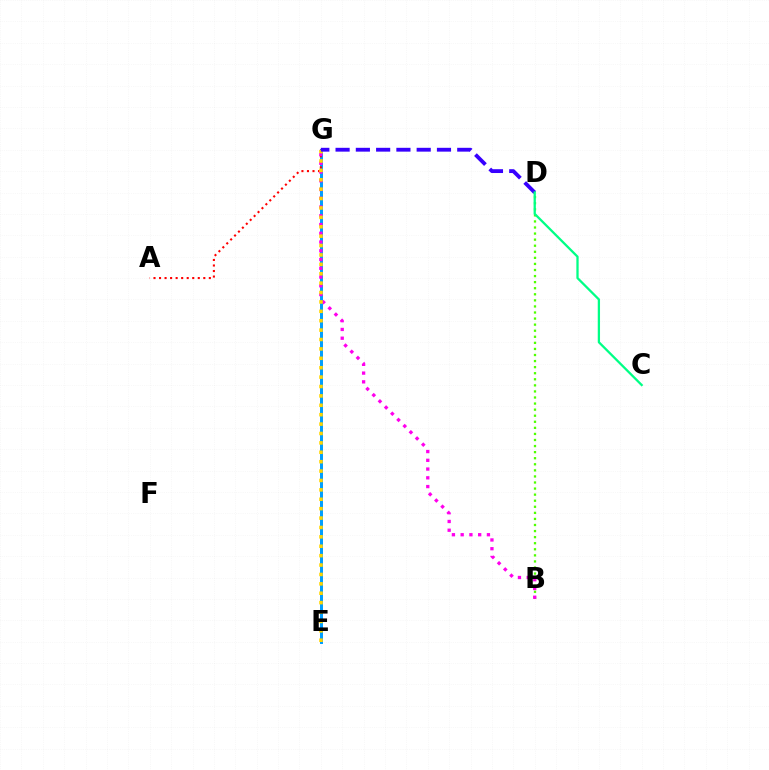{('E', 'G'): [{'color': '#009eff', 'line_style': 'solid', 'thickness': 2.15}, {'color': '#ffd500', 'line_style': 'dotted', 'thickness': 2.55}], ('B', 'D'): [{'color': '#4fff00', 'line_style': 'dotted', 'thickness': 1.65}], ('A', 'G'): [{'color': '#ff0000', 'line_style': 'dotted', 'thickness': 1.5}], ('B', 'G'): [{'color': '#ff00ed', 'line_style': 'dotted', 'thickness': 2.38}], ('D', 'G'): [{'color': '#3700ff', 'line_style': 'dashed', 'thickness': 2.75}], ('C', 'D'): [{'color': '#00ff86', 'line_style': 'solid', 'thickness': 1.64}]}